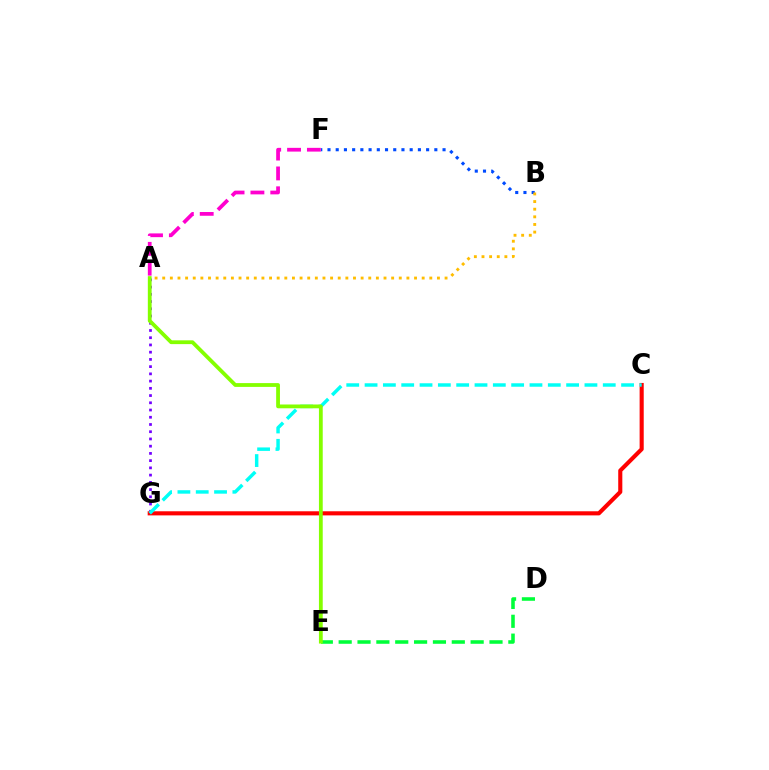{('A', 'G'): [{'color': '#7200ff', 'line_style': 'dotted', 'thickness': 1.96}], ('C', 'G'): [{'color': '#ff0000', 'line_style': 'solid', 'thickness': 2.95}, {'color': '#00fff6', 'line_style': 'dashed', 'thickness': 2.49}], ('B', 'F'): [{'color': '#004bff', 'line_style': 'dotted', 'thickness': 2.23}], ('A', 'F'): [{'color': '#ff00cf', 'line_style': 'dashed', 'thickness': 2.7}], ('D', 'E'): [{'color': '#00ff39', 'line_style': 'dashed', 'thickness': 2.56}], ('A', 'B'): [{'color': '#ffbd00', 'line_style': 'dotted', 'thickness': 2.07}], ('A', 'E'): [{'color': '#84ff00', 'line_style': 'solid', 'thickness': 2.73}]}